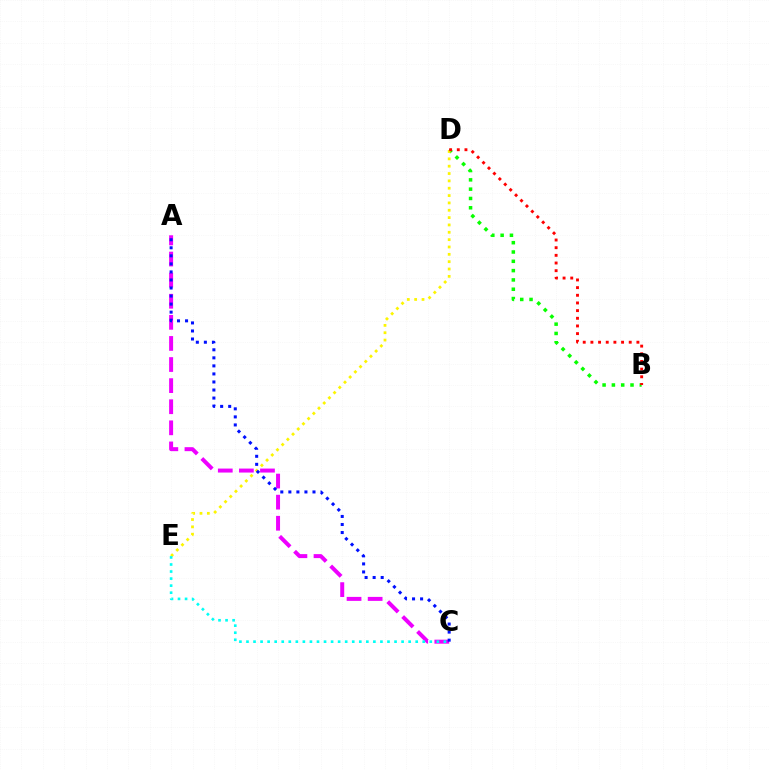{('B', 'D'): [{'color': '#08ff00', 'line_style': 'dotted', 'thickness': 2.53}, {'color': '#ff0000', 'line_style': 'dotted', 'thickness': 2.08}], ('D', 'E'): [{'color': '#fcf500', 'line_style': 'dotted', 'thickness': 2.0}], ('A', 'C'): [{'color': '#ee00ff', 'line_style': 'dashed', 'thickness': 2.87}, {'color': '#0010ff', 'line_style': 'dotted', 'thickness': 2.19}], ('C', 'E'): [{'color': '#00fff6', 'line_style': 'dotted', 'thickness': 1.92}]}